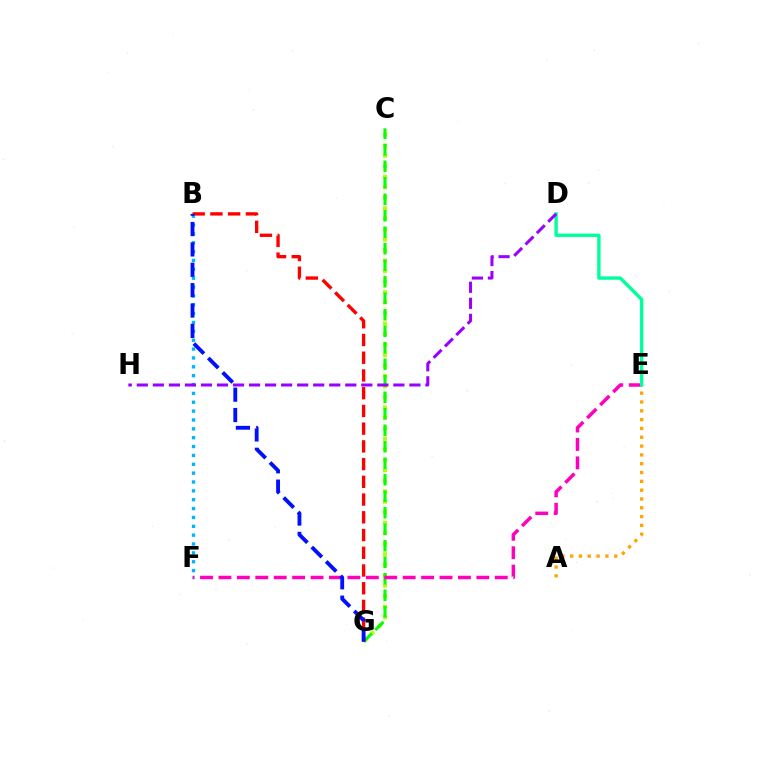{('C', 'G'): [{'color': '#b3ff00', 'line_style': 'dotted', 'thickness': 2.85}, {'color': '#08ff00', 'line_style': 'dashed', 'thickness': 2.24}], ('A', 'E'): [{'color': '#ffa500', 'line_style': 'dotted', 'thickness': 2.4}], ('E', 'F'): [{'color': '#ff00bd', 'line_style': 'dashed', 'thickness': 2.5}], ('B', 'F'): [{'color': '#00b5ff', 'line_style': 'dotted', 'thickness': 2.41}], ('D', 'E'): [{'color': '#00ff9d', 'line_style': 'solid', 'thickness': 2.43}], ('D', 'H'): [{'color': '#9b00ff', 'line_style': 'dashed', 'thickness': 2.18}], ('B', 'G'): [{'color': '#ff0000', 'line_style': 'dashed', 'thickness': 2.41}, {'color': '#0010ff', 'line_style': 'dashed', 'thickness': 2.77}]}